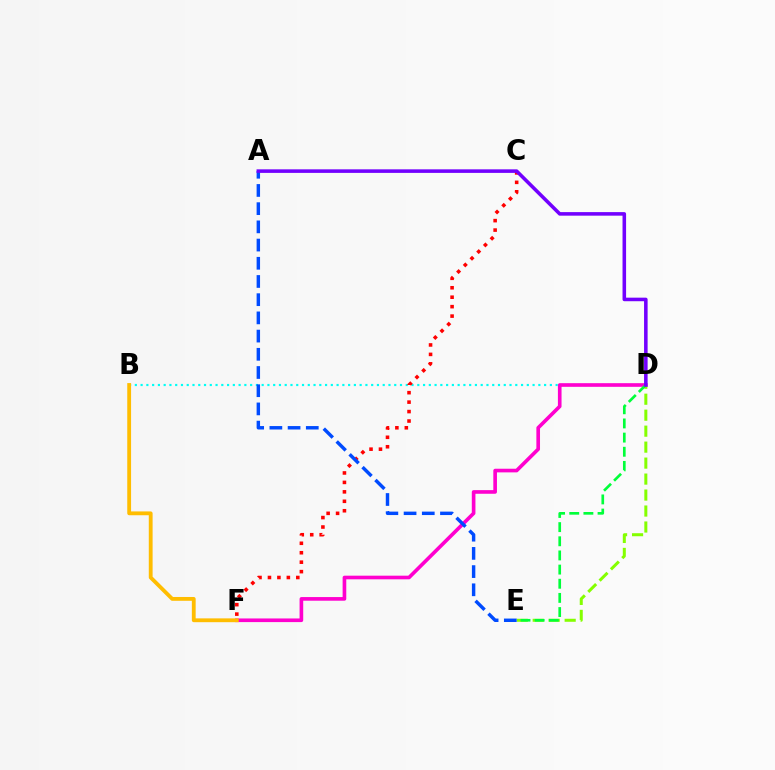{('B', 'D'): [{'color': '#00fff6', 'line_style': 'dotted', 'thickness': 1.57}], ('D', 'F'): [{'color': '#ff00cf', 'line_style': 'solid', 'thickness': 2.62}], ('C', 'F'): [{'color': '#ff0000', 'line_style': 'dotted', 'thickness': 2.57}], ('D', 'E'): [{'color': '#84ff00', 'line_style': 'dashed', 'thickness': 2.17}, {'color': '#00ff39', 'line_style': 'dashed', 'thickness': 1.92}], ('A', 'E'): [{'color': '#004bff', 'line_style': 'dashed', 'thickness': 2.47}], ('B', 'F'): [{'color': '#ffbd00', 'line_style': 'solid', 'thickness': 2.75}], ('A', 'D'): [{'color': '#7200ff', 'line_style': 'solid', 'thickness': 2.56}]}